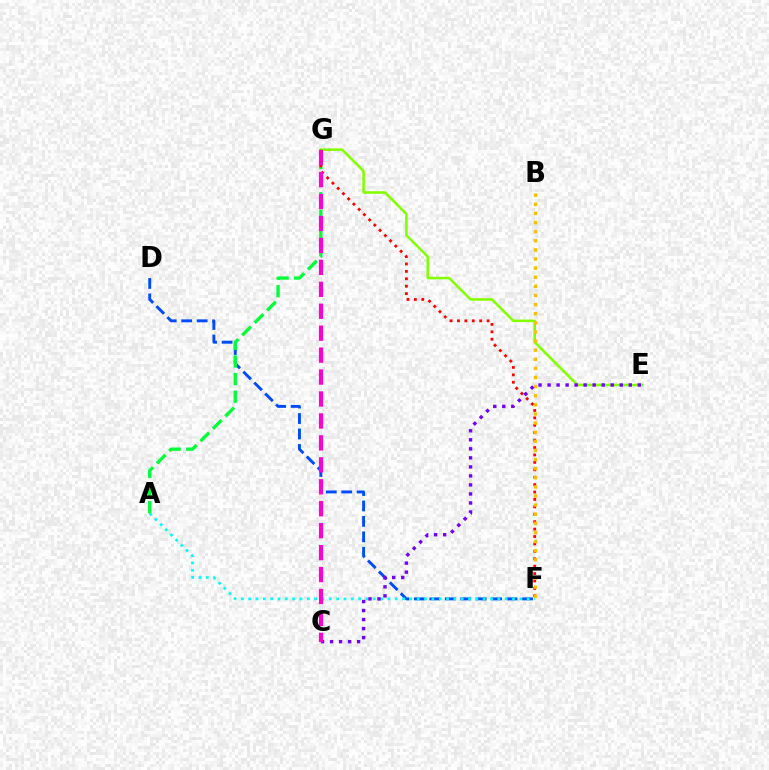{('D', 'F'): [{'color': '#004bff', 'line_style': 'dashed', 'thickness': 2.1}], ('E', 'G'): [{'color': '#84ff00', 'line_style': 'solid', 'thickness': 1.85}], ('A', 'F'): [{'color': '#00fff6', 'line_style': 'dotted', 'thickness': 1.99}], ('A', 'G'): [{'color': '#00ff39', 'line_style': 'dashed', 'thickness': 2.39}], ('F', 'G'): [{'color': '#ff0000', 'line_style': 'dotted', 'thickness': 2.01}], ('B', 'F'): [{'color': '#ffbd00', 'line_style': 'dotted', 'thickness': 2.48}], ('C', 'E'): [{'color': '#7200ff', 'line_style': 'dotted', 'thickness': 2.45}], ('C', 'G'): [{'color': '#ff00cf', 'line_style': 'dashed', 'thickness': 2.98}]}